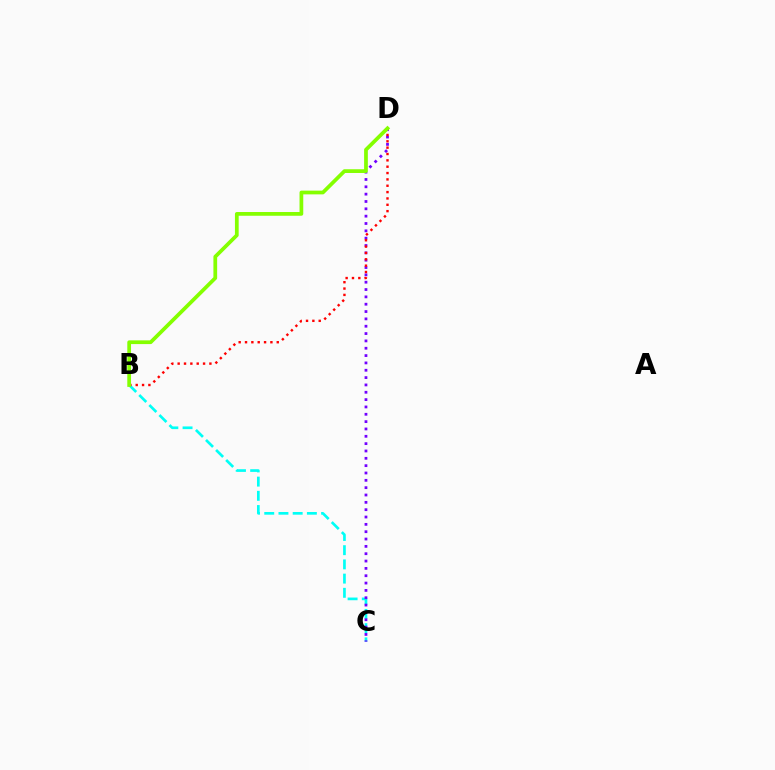{('B', 'C'): [{'color': '#00fff6', 'line_style': 'dashed', 'thickness': 1.93}], ('C', 'D'): [{'color': '#7200ff', 'line_style': 'dotted', 'thickness': 1.99}], ('B', 'D'): [{'color': '#ff0000', 'line_style': 'dotted', 'thickness': 1.72}, {'color': '#84ff00', 'line_style': 'solid', 'thickness': 2.69}]}